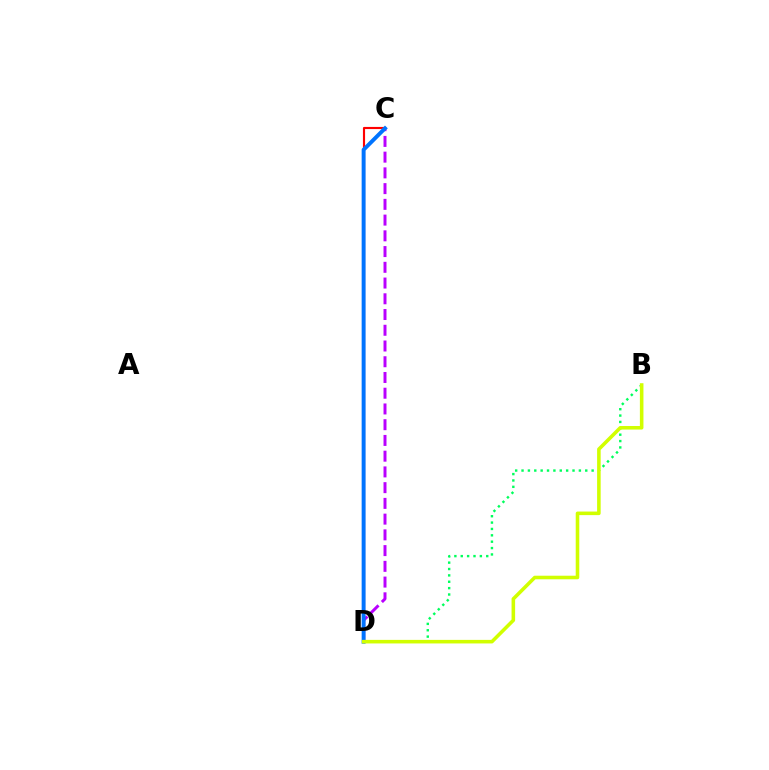{('C', 'D'): [{'color': '#ff0000', 'line_style': 'solid', 'thickness': 1.54}, {'color': '#b900ff', 'line_style': 'dashed', 'thickness': 2.14}, {'color': '#0074ff', 'line_style': 'solid', 'thickness': 2.83}], ('B', 'D'): [{'color': '#00ff5c', 'line_style': 'dotted', 'thickness': 1.73}, {'color': '#d1ff00', 'line_style': 'solid', 'thickness': 2.57}]}